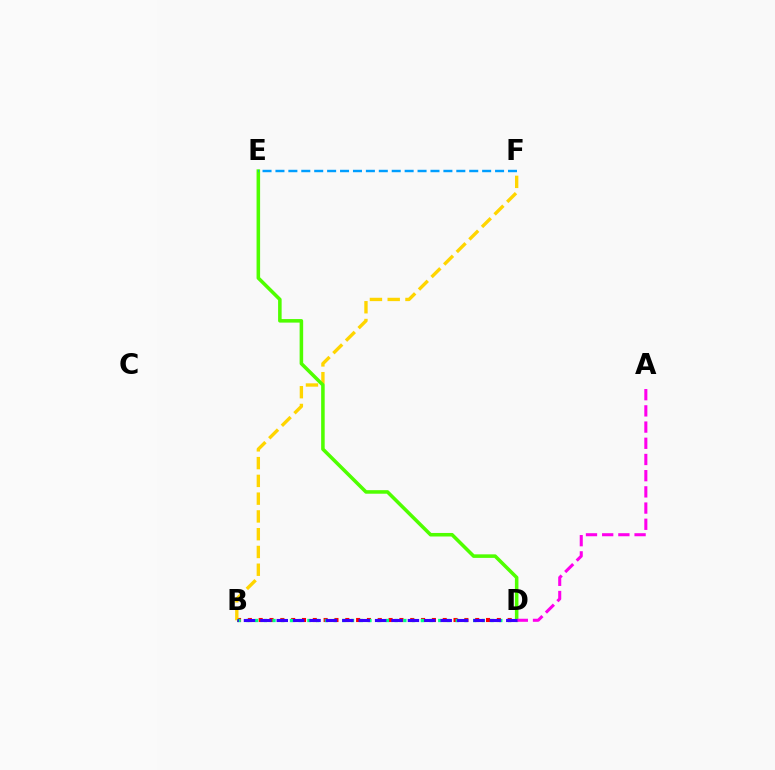{('B', 'D'): [{'color': '#ff0000', 'line_style': 'dotted', 'thickness': 2.94}, {'color': '#00ff86', 'line_style': 'dotted', 'thickness': 2.37}, {'color': '#3700ff', 'line_style': 'dashed', 'thickness': 2.23}], ('B', 'F'): [{'color': '#ffd500', 'line_style': 'dashed', 'thickness': 2.41}], ('D', 'E'): [{'color': '#4fff00', 'line_style': 'solid', 'thickness': 2.55}], ('E', 'F'): [{'color': '#009eff', 'line_style': 'dashed', 'thickness': 1.76}], ('A', 'D'): [{'color': '#ff00ed', 'line_style': 'dashed', 'thickness': 2.2}]}